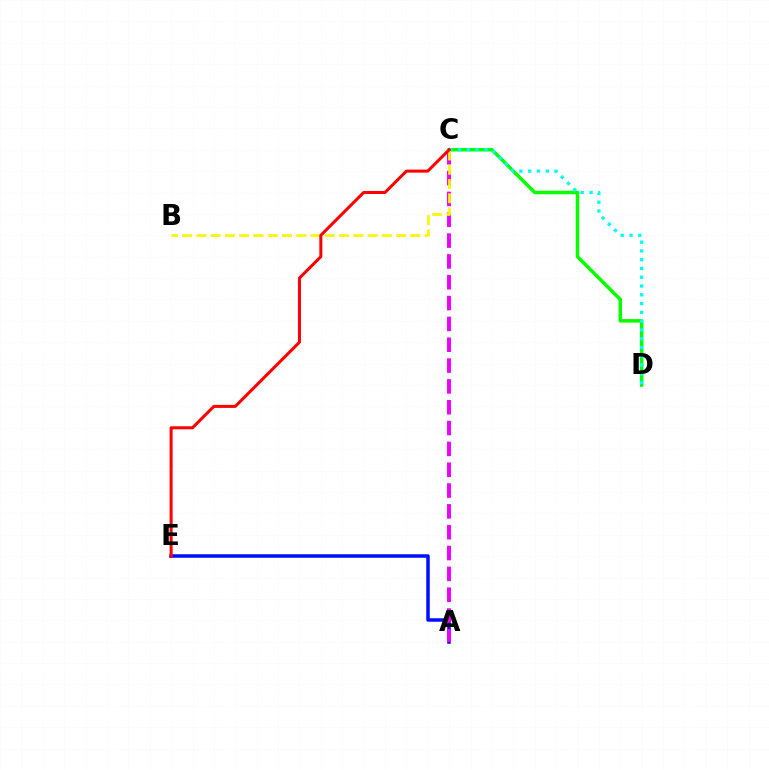{('C', 'D'): [{'color': '#08ff00', 'line_style': 'solid', 'thickness': 2.53}, {'color': '#00fff6', 'line_style': 'dotted', 'thickness': 2.38}], ('A', 'E'): [{'color': '#0010ff', 'line_style': 'solid', 'thickness': 2.53}], ('A', 'C'): [{'color': '#ee00ff', 'line_style': 'dashed', 'thickness': 2.83}], ('B', 'C'): [{'color': '#fcf500', 'line_style': 'dashed', 'thickness': 1.94}], ('C', 'E'): [{'color': '#ff0000', 'line_style': 'solid', 'thickness': 2.18}]}